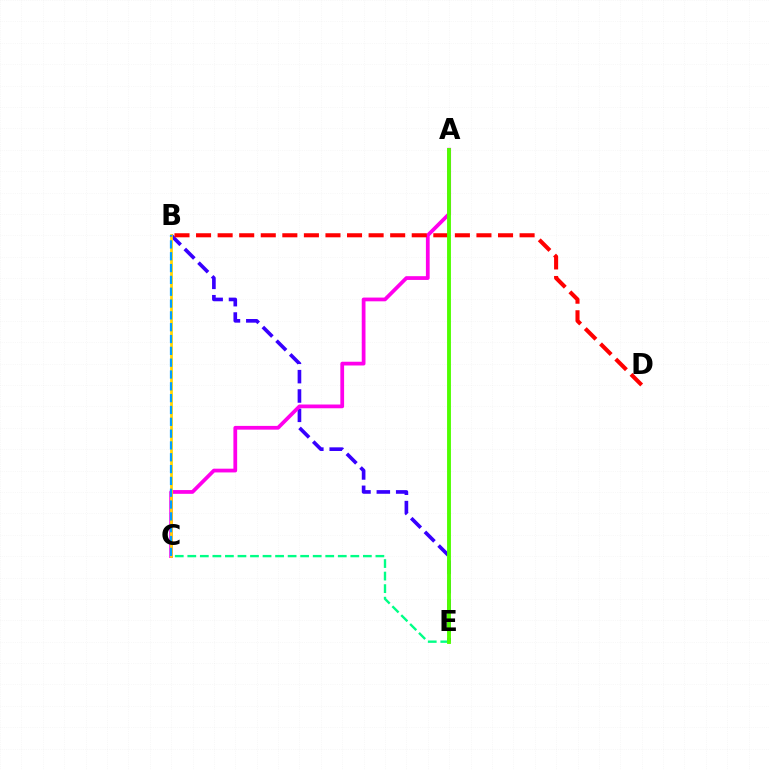{('C', 'E'): [{'color': '#00ff86', 'line_style': 'dashed', 'thickness': 1.7}], ('B', 'E'): [{'color': '#3700ff', 'line_style': 'dashed', 'thickness': 2.63}], ('A', 'C'): [{'color': '#ff00ed', 'line_style': 'solid', 'thickness': 2.7}], ('B', 'C'): [{'color': '#ffd500', 'line_style': 'solid', 'thickness': 1.98}, {'color': '#009eff', 'line_style': 'dashed', 'thickness': 1.61}], ('B', 'D'): [{'color': '#ff0000', 'line_style': 'dashed', 'thickness': 2.93}], ('A', 'E'): [{'color': '#4fff00', 'line_style': 'solid', 'thickness': 2.79}]}